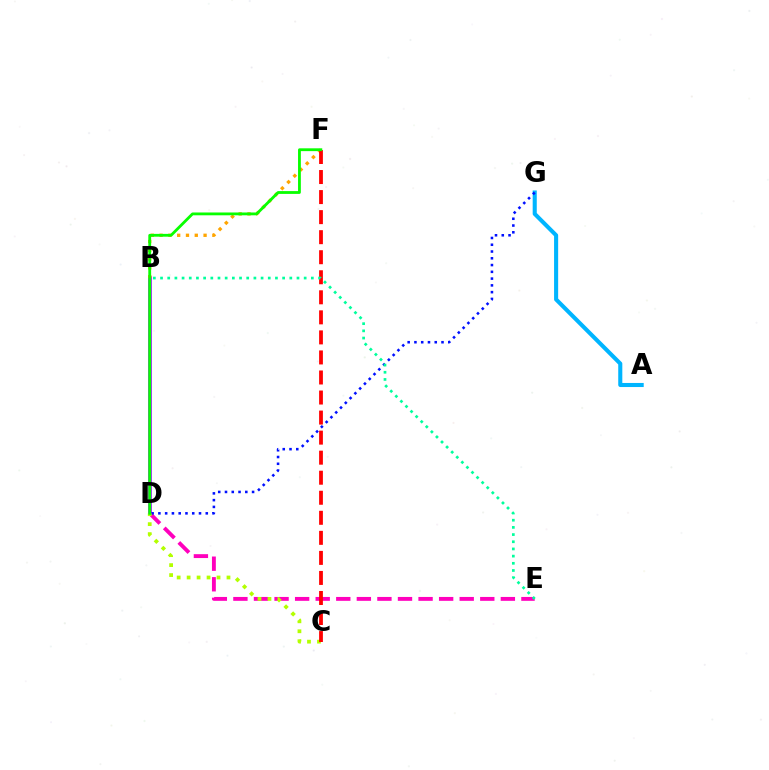{('B', 'D'): [{'color': '#9b00ff', 'line_style': 'solid', 'thickness': 2.58}], ('D', 'E'): [{'color': '#ff00bd', 'line_style': 'dashed', 'thickness': 2.79}], ('A', 'G'): [{'color': '#00b5ff', 'line_style': 'solid', 'thickness': 2.94}], ('D', 'G'): [{'color': '#0010ff', 'line_style': 'dotted', 'thickness': 1.84}], ('B', 'F'): [{'color': '#ffa500', 'line_style': 'dotted', 'thickness': 2.39}], ('C', 'D'): [{'color': '#b3ff00', 'line_style': 'dotted', 'thickness': 2.71}], ('C', 'F'): [{'color': '#ff0000', 'line_style': 'dashed', 'thickness': 2.72}], ('D', 'F'): [{'color': '#08ff00', 'line_style': 'solid', 'thickness': 2.03}], ('B', 'E'): [{'color': '#00ff9d', 'line_style': 'dotted', 'thickness': 1.95}]}